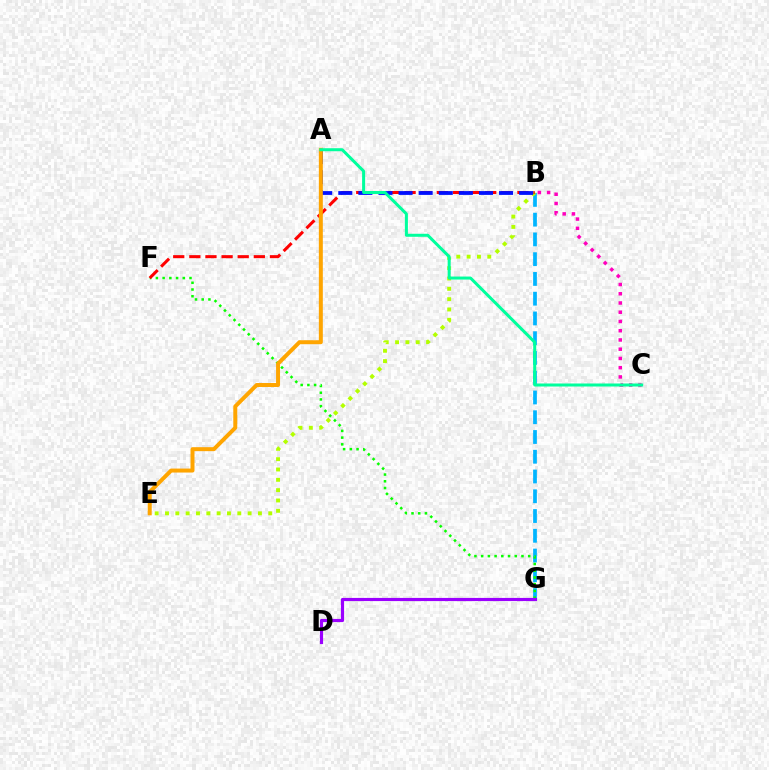{('B', 'G'): [{'color': '#00b5ff', 'line_style': 'dashed', 'thickness': 2.68}], ('B', 'E'): [{'color': '#b3ff00', 'line_style': 'dotted', 'thickness': 2.81}], ('F', 'G'): [{'color': '#08ff00', 'line_style': 'dotted', 'thickness': 1.83}], ('B', 'F'): [{'color': '#ff0000', 'line_style': 'dashed', 'thickness': 2.19}], ('A', 'B'): [{'color': '#0010ff', 'line_style': 'dashed', 'thickness': 2.73}], ('B', 'C'): [{'color': '#ff00bd', 'line_style': 'dotted', 'thickness': 2.51}], ('A', 'E'): [{'color': '#ffa500', 'line_style': 'solid', 'thickness': 2.86}], ('D', 'G'): [{'color': '#9b00ff', 'line_style': 'solid', 'thickness': 2.27}], ('A', 'C'): [{'color': '#00ff9d', 'line_style': 'solid', 'thickness': 2.17}]}